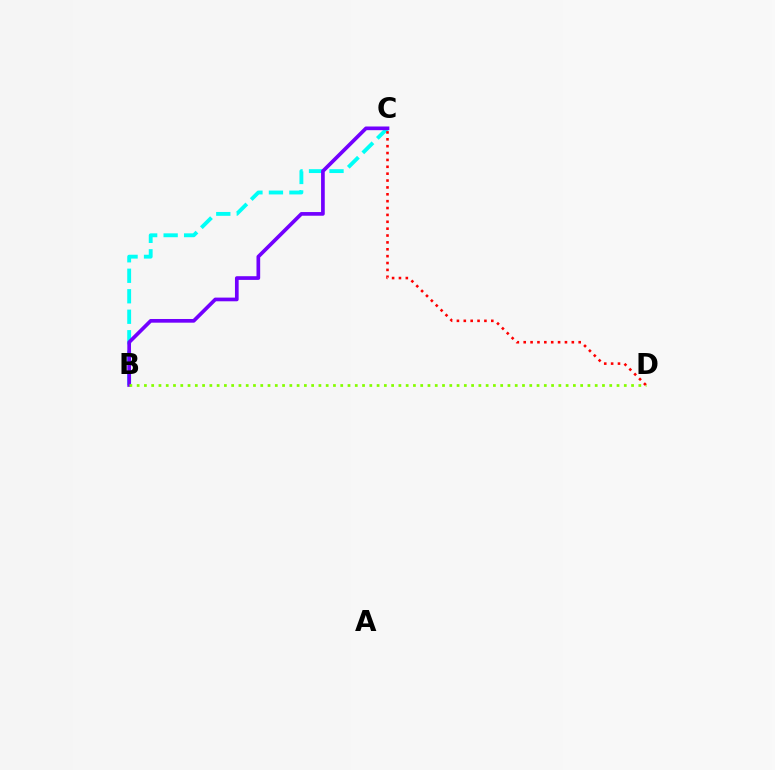{('B', 'C'): [{'color': '#00fff6', 'line_style': 'dashed', 'thickness': 2.78}, {'color': '#7200ff', 'line_style': 'solid', 'thickness': 2.65}], ('B', 'D'): [{'color': '#84ff00', 'line_style': 'dotted', 'thickness': 1.98}], ('C', 'D'): [{'color': '#ff0000', 'line_style': 'dotted', 'thickness': 1.87}]}